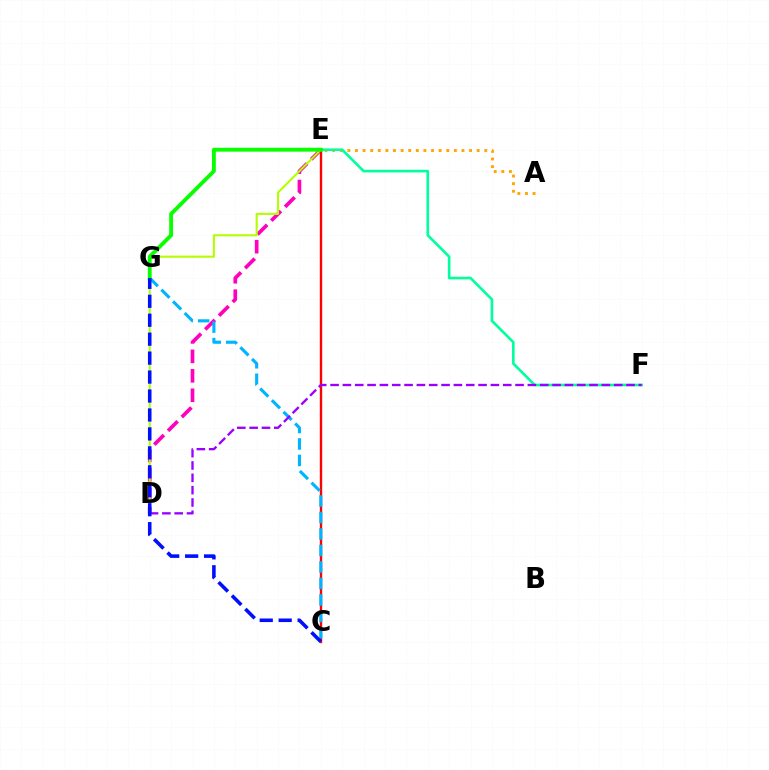{('A', 'E'): [{'color': '#ffa500', 'line_style': 'dotted', 'thickness': 2.07}], ('D', 'E'): [{'color': '#ff00bd', 'line_style': 'dashed', 'thickness': 2.64}, {'color': '#b3ff00', 'line_style': 'solid', 'thickness': 1.5}], ('E', 'F'): [{'color': '#00ff9d', 'line_style': 'solid', 'thickness': 1.89}], ('C', 'E'): [{'color': '#ff0000', 'line_style': 'solid', 'thickness': 1.71}], ('C', 'G'): [{'color': '#00b5ff', 'line_style': 'dashed', 'thickness': 2.24}, {'color': '#0010ff', 'line_style': 'dashed', 'thickness': 2.57}], ('D', 'F'): [{'color': '#9b00ff', 'line_style': 'dashed', 'thickness': 1.68}], ('E', 'G'): [{'color': '#08ff00', 'line_style': 'solid', 'thickness': 2.78}]}